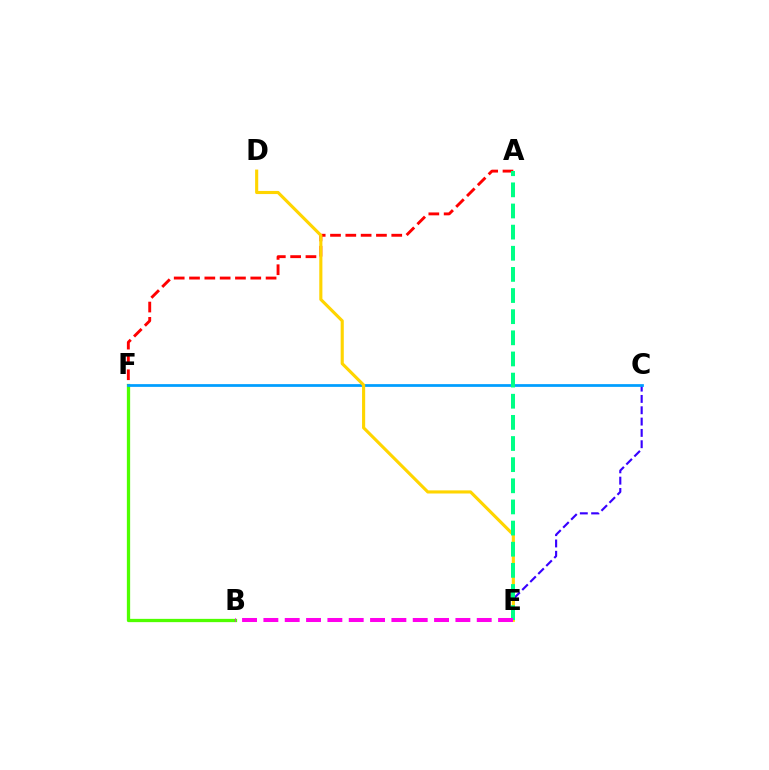{('B', 'F'): [{'color': '#4fff00', 'line_style': 'solid', 'thickness': 2.36}], ('A', 'F'): [{'color': '#ff0000', 'line_style': 'dashed', 'thickness': 2.08}], ('C', 'E'): [{'color': '#3700ff', 'line_style': 'dashed', 'thickness': 1.54}], ('C', 'F'): [{'color': '#009eff', 'line_style': 'solid', 'thickness': 1.98}], ('D', 'E'): [{'color': '#ffd500', 'line_style': 'solid', 'thickness': 2.25}], ('A', 'E'): [{'color': '#00ff86', 'line_style': 'dashed', 'thickness': 2.87}], ('B', 'E'): [{'color': '#ff00ed', 'line_style': 'dashed', 'thickness': 2.9}]}